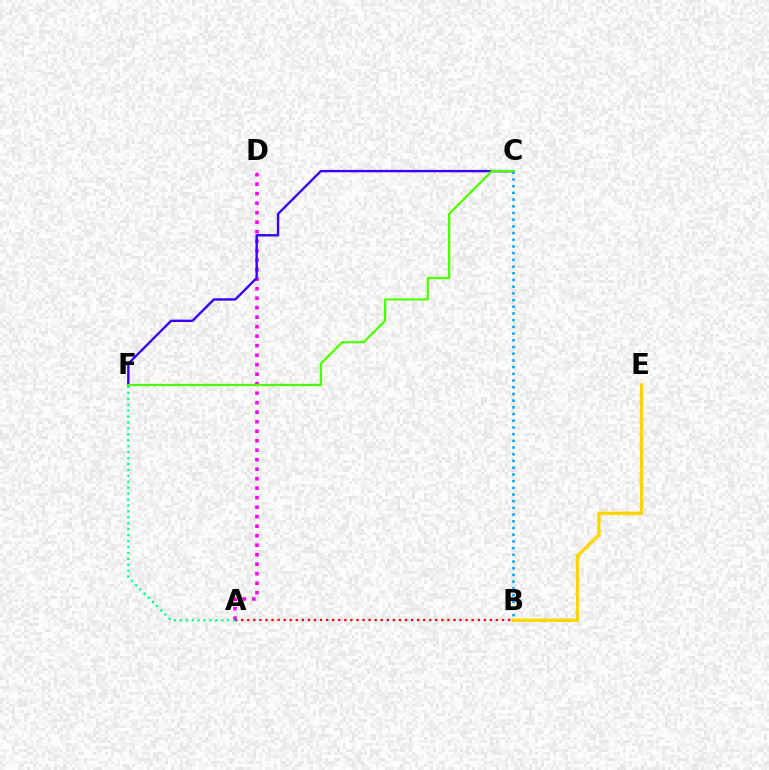{('A', 'B'): [{'color': '#ff0000', 'line_style': 'dotted', 'thickness': 1.65}], ('A', 'D'): [{'color': '#ff00ed', 'line_style': 'dotted', 'thickness': 2.58}], ('A', 'F'): [{'color': '#00ff86', 'line_style': 'dotted', 'thickness': 1.61}], ('C', 'F'): [{'color': '#3700ff', 'line_style': 'solid', 'thickness': 1.72}, {'color': '#4fff00', 'line_style': 'solid', 'thickness': 1.62}], ('B', 'C'): [{'color': '#009eff', 'line_style': 'dotted', 'thickness': 1.82}], ('B', 'E'): [{'color': '#ffd500', 'line_style': 'solid', 'thickness': 2.45}]}